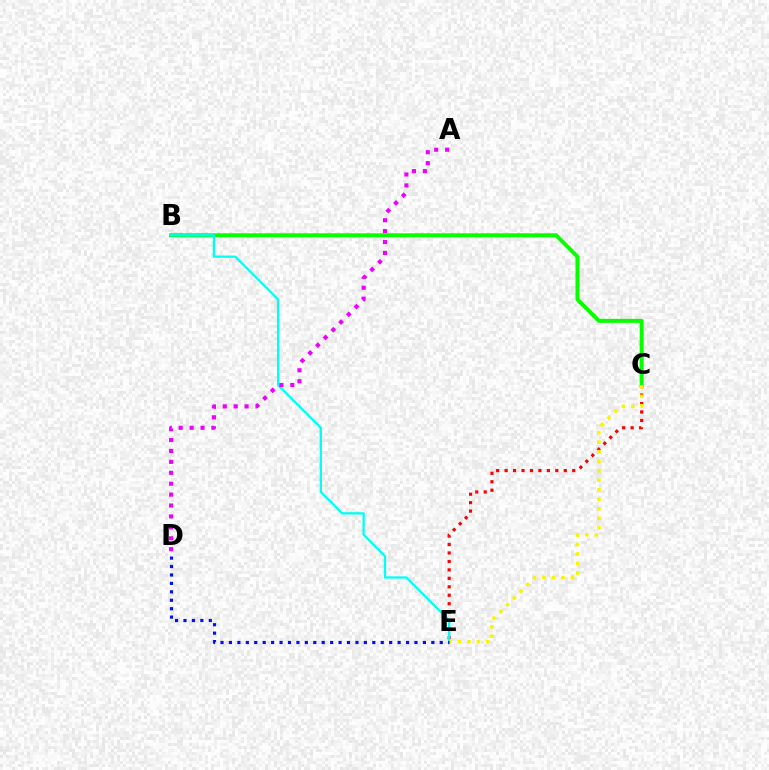{('B', 'C'): [{'color': '#08ff00', 'line_style': 'solid', 'thickness': 2.88}], ('C', 'E'): [{'color': '#ff0000', 'line_style': 'dotted', 'thickness': 2.3}, {'color': '#fcf500', 'line_style': 'dotted', 'thickness': 2.59}], ('B', 'E'): [{'color': '#00fff6', 'line_style': 'solid', 'thickness': 1.64}], ('A', 'D'): [{'color': '#ee00ff', 'line_style': 'dotted', 'thickness': 2.97}], ('D', 'E'): [{'color': '#0010ff', 'line_style': 'dotted', 'thickness': 2.29}]}